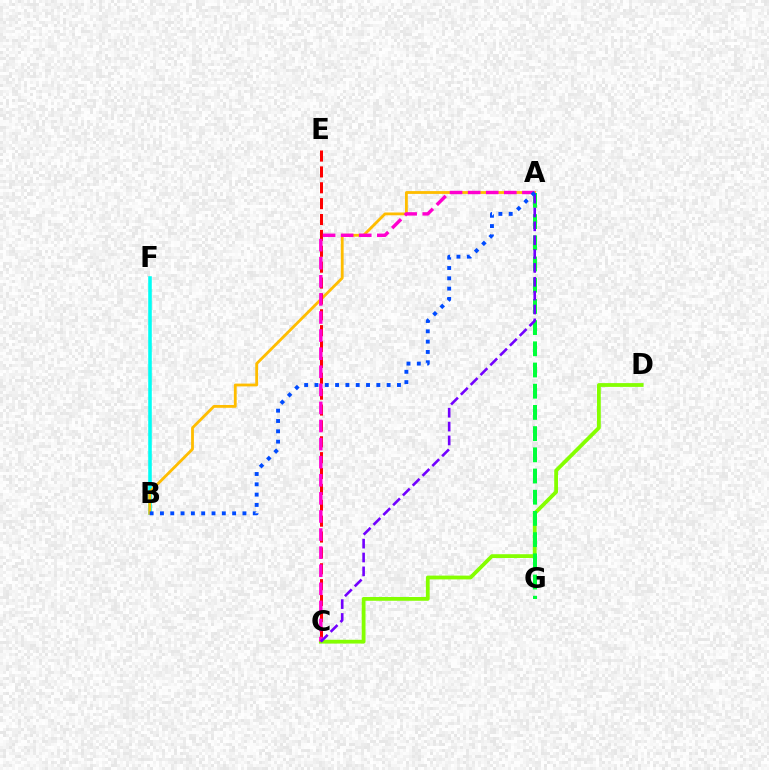{('B', 'F'): [{'color': '#00fff6', 'line_style': 'solid', 'thickness': 2.56}], ('A', 'B'): [{'color': '#ffbd00', 'line_style': 'solid', 'thickness': 2.02}, {'color': '#004bff', 'line_style': 'dotted', 'thickness': 2.8}], ('C', 'D'): [{'color': '#84ff00', 'line_style': 'solid', 'thickness': 2.73}], ('C', 'E'): [{'color': '#ff0000', 'line_style': 'dashed', 'thickness': 2.16}], ('A', 'C'): [{'color': '#ff00cf', 'line_style': 'dashed', 'thickness': 2.46}, {'color': '#7200ff', 'line_style': 'dashed', 'thickness': 1.88}], ('A', 'G'): [{'color': '#00ff39', 'line_style': 'dashed', 'thickness': 2.88}]}